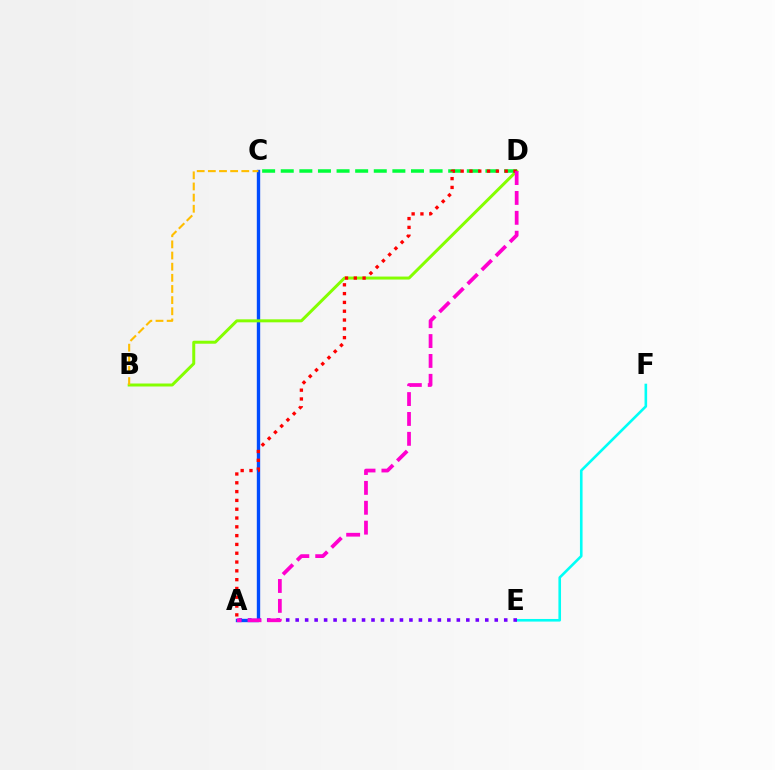{('E', 'F'): [{'color': '#00fff6', 'line_style': 'solid', 'thickness': 1.88}], ('A', 'E'): [{'color': '#7200ff', 'line_style': 'dotted', 'thickness': 2.58}], ('A', 'C'): [{'color': '#004bff', 'line_style': 'solid', 'thickness': 2.43}], ('B', 'D'): [{'color': '#84ff00', 'line_style': 'solid', 'thickness': 2.15}], ('C', 'D'): [{'color': '#00ff39', 'line_style': 'dashed', 'thickness': 2.53}], ('B', 'C'): [{'color': '#ffbd00', 'line_style': 'dashed', 'thickness': 1.51}], ('A', 'D'): [{'color': '#ff0000', 'line_style': 'dotted', 'thickness': 2.39}, {'color': '#ff00cf', 'line_style': 'dashed', 'thickness': 2.7}]}